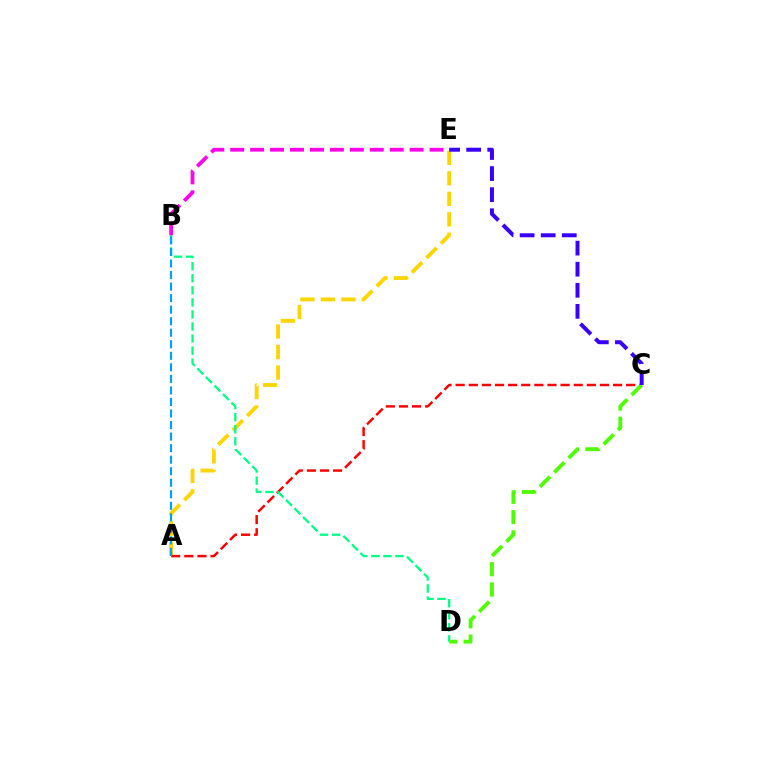{('A', 'E'): [{'color': '#ffd500', 'line_style': 'dashed', 'thickness': 2.78}], ('A', 'C'): [{'color': '#ff0000', 'line_style': 'dashed', 'thickness': 1.78}], ('B', 'D'): [{'color': '#00ff86', 'line_style': 'dashed', 'thickness': 1.64}], ('C', 'D'): [{'color': '#4fff00', 'line_style': 'dashed', 'thickness': 2.76}], ('A', 'B'): [{'color': '#009eff', 'line_style': 'dashed', 'thickness': 1.57}], ('C', 'E'): [{'color': '#3700ff', 'line_style': 'dashed', 'thickness': 2.86}], ('B', 'E'): [{'color': '#ff00ed', 'line_style': 'dashed', 'thickness': 2.71}]}